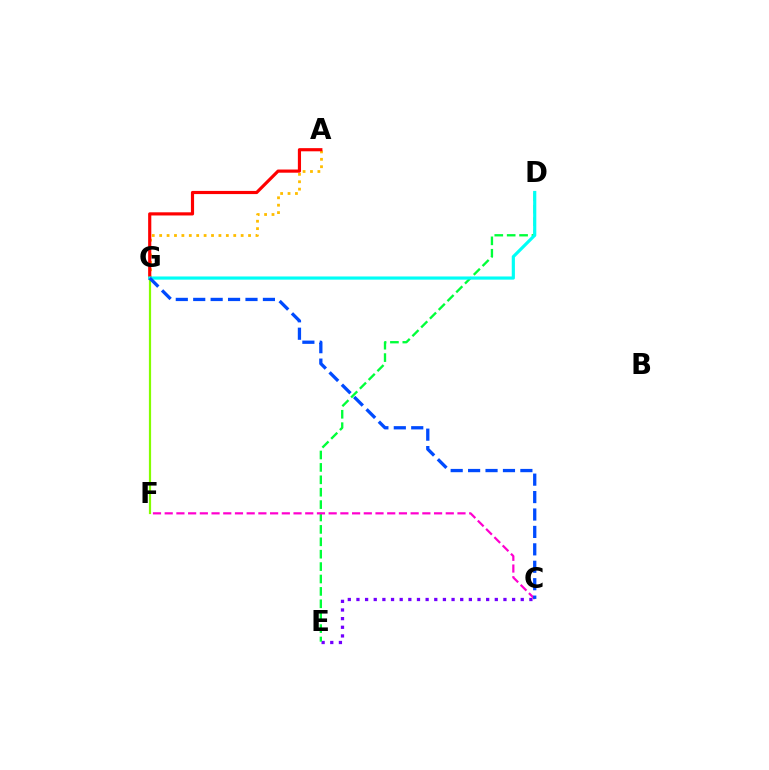{('A', 'G'): [{'color': '#ffbd00', 'line_style': 'dotted', 'thickness': 2.01}, {'color': '#ff0000', 'line_style': 'solid', 'thickness': 2.28}], ('C', 'E'): [{'color': '#7200ff', 'line_style': 'dotted', 'thickness': 2.35}], ('F', 'G'): [{'color': '#84ff00', 'line_style': 'solid', 'thickness': 1.59}], ('D', 'E'): [{'color': '#00ff39', 'line_style': 'dashed', 'thickness': 1.68}], ('D', 'G'): [{'color': '#00fff6', 'line_style': 'solid', 'thickness': 2.28}], ('C', 'F'): [{'color': '#ff00cf', 'line_style': 'dashed', 'thickness': 1.59}], ('C', 'G'): [{'color': '#004bff', 'line_style': 'dashed', 'thickness': 2.37}]}